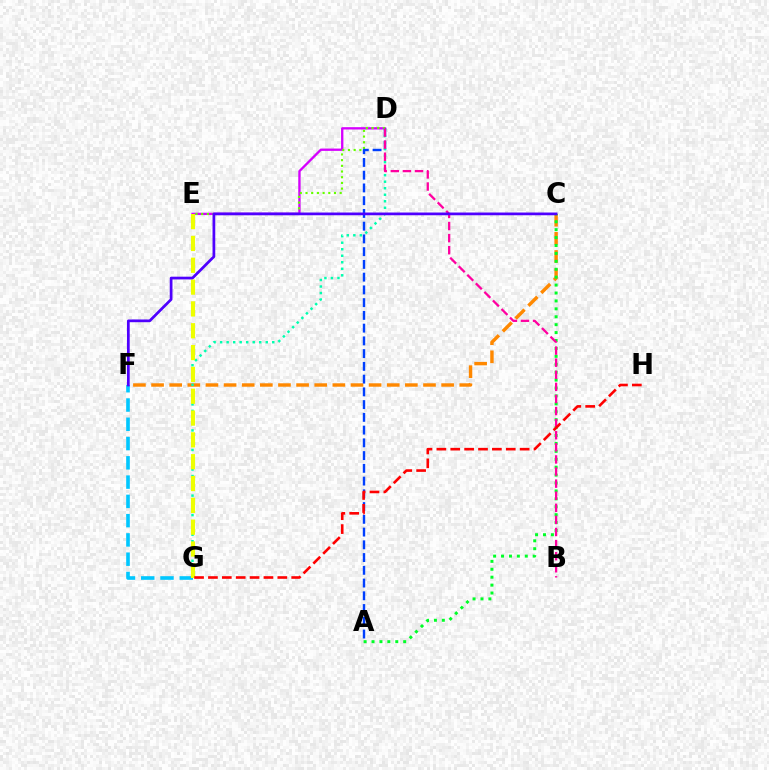{('F', 'G'): [{'color': '#00c7ff', 'line_style': 'dashed', 'thickness': 2.62}], ('D', 'E'): [{'color': '#d600ff', 'line_style': 'solid', 'thickness': 1.67}, {'color': '#66ff00', 'line_style': 'dotted', 'thickness': 1.55}], ('C', 'F'): [{'color': '#ff8800', 'line_style': 'dashed', 'thickness': 2.46}, {'color': '#4f00ff', 'line_style': 'solid', 'thickness': 1.97}], ('A', 'D'): [{'color': '#003fff', 'line_style': 'dashed', 'thickness': 1.73}], ('D', 'G'): [{'color': '#00ffaf', 'line_style': 'dotted', 'thickness': 1.77}], ('A', 'C'): [{'color': '#00ff27', 'line_style': 'dotted', 'thickness': 2.15}], ('B', 'D'): [{'color': '#ff00a0', 'line_style': 'dashed', 'thickness': 1.64}], ('E', 'G'): [{'color': '#eeff00', 'line_style': 'dashed', 'thickness': 2.97}], ('G', 'H'): [{'color': '#ff0000', 'line_style': 'dashed', 'thickness': 1.89}]}